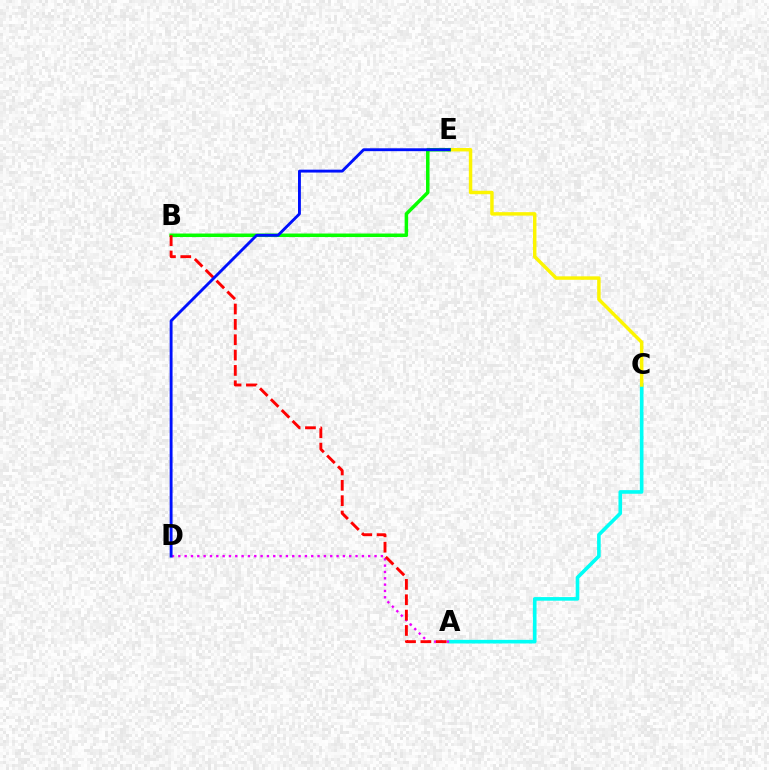{('A', 'C'): [{'color': '#00fff6', 'line_style': 'solid', 'thickness': 2.6}], ('A', 'D'): [{'color': '#ee00ff', 'line_style': 'dotted', 'thickness': 1.72}], ('C', 'E'): [{'color': '#fcf500', 'line_style': 'solid', 'thickness': 2.49}], ('B', 'E'): [{'color': '#08ff00', 'line_style': 'solid', 'thickness': 2.53}], ('A', 'B'): [{'color': '#ff0000', 'line_style': 'dashed', 'thickness': 2.09}], ('D', 'E'): [{'color': '#0010ff', 'line_style': 'solid', 'thickness': 2.07}]}